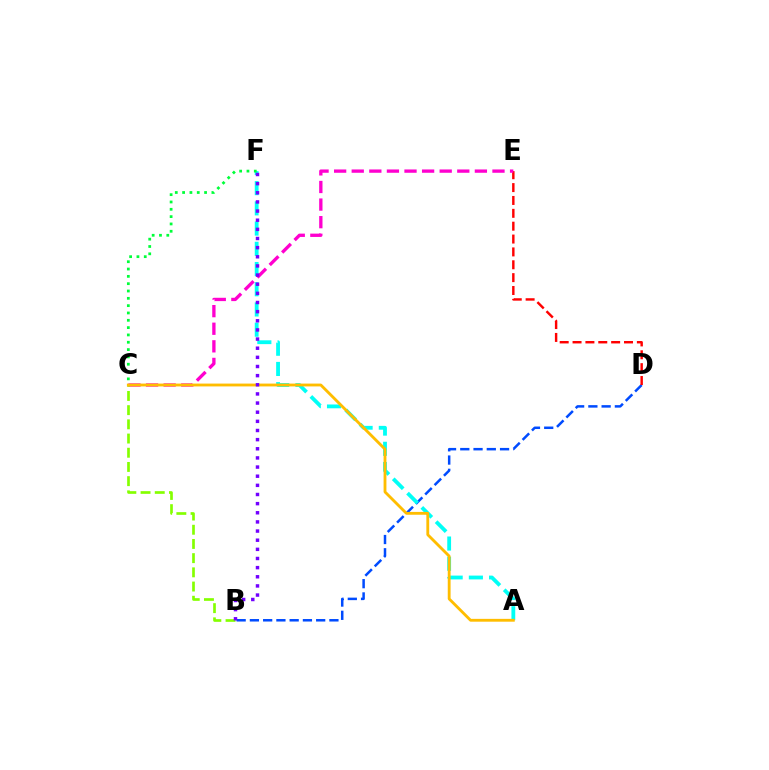{('B', 'D'): [{'color': '#004bff', 'line_style': 'dashed', 'thickness': 1.8}], ('D', 'E'): [{'color': '#ff0000', 'line_style': 'dashed', 'thickness': 1.75}], ('C', 'E'): [{'color': '#ff00cf', 'line_style': 'dashed', 'thickness': 2.39}], ('A', 'F'): [{'color': '#00fff6', 'line_style': 'dashed', 'thickness': 2.75}], ('B', 'C'): [{'color': '#84ff00', 'line_style': 'dashed', 'thickness': 1.93}], ('C', 'F'): [{'color': '#00ff39', 'line_style': 'dotted', 'thickness': 1.99}], ('A', 'C'): [{'color': '#ffbd00', 'line_style': 'solid', 'thickness': 2.04}], ('B', 'F'): [{'color': '#7200ff', 'line_style': 'dotted', 'thickness': 2.48}]}